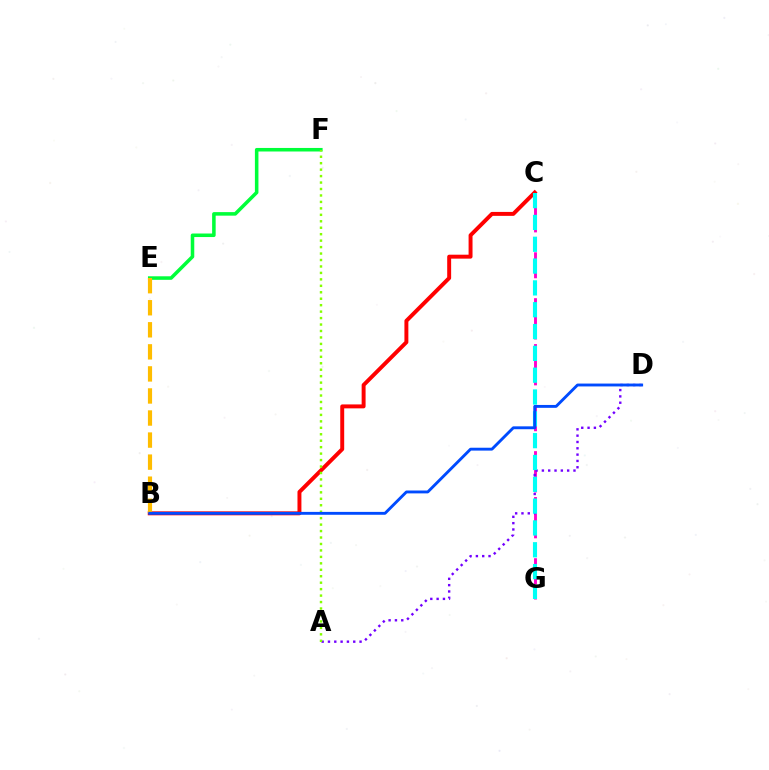{('C', 'G'): [{'color': '#ff00cf', 'line_style': 'dashed', 'thickness': 2.08}, {'color': '#00fff6', 'line_style': 'dashed', 'thickness': 2.96}], ('B', 'C'): [{'color': '#ff0000', 'line_style': 'solid', 'thickness': 2.84}], ('A', 'D'): [{'color': '#7200ff', 'line_style': 'dotted', 'thickness': 1.72}], ('E', 'F'): [{'color': '#00ff39', 'line_style': 'solid', 'thickness': 2.55}], ('A', 'F'): [{'color': '#84ff00', 'line_style': 'dotted', 'thickness': 1.75}], ('B', 'E'): [{'color': '#ffbd00', 'line_style': 'dashed', 'thickness': 3.0}], ('B', 'D'): [{'color': '#004bff', 'line_style': 'solid', 'thickness': 2.07}]}